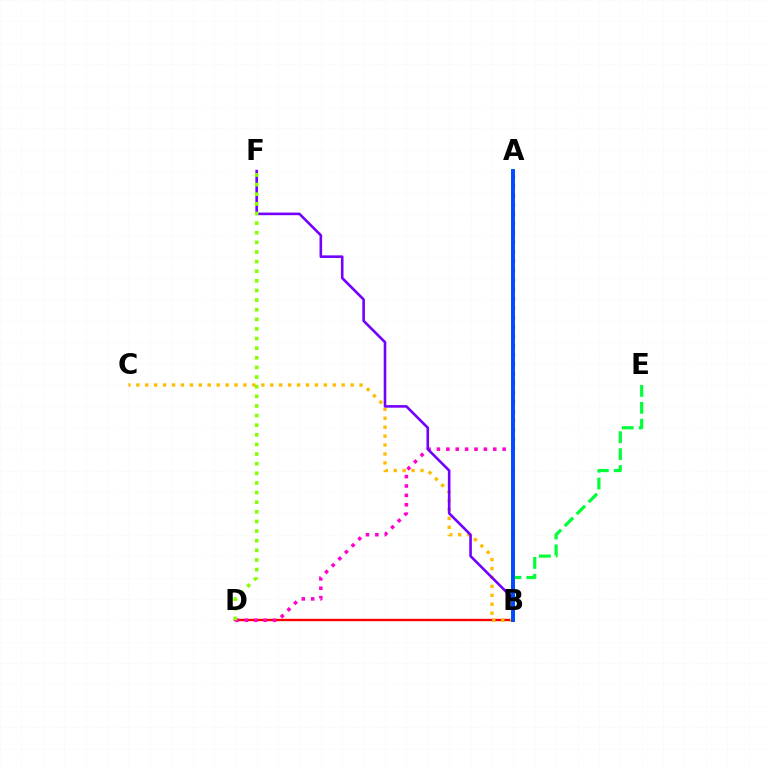{('B', 'D'): [{'color': '#ff0000', 'line_style': 'solid', 'thickness': 1.71}], ('B', 'C'): [{'color': '#ffbd00', 'line_style': 'dotted', 'thickness': 2.43}], ('A', 'D'): [{'color': '#ff00cf', 'line_style': 'dotted', 'thickness': 2.55}], ('A', 'B'): [{'color': '#00fff6', 'line_style': 'dotted', 'thickness': 1.72}, {'color': '#004bff', 'line_style': 'solid', 'thickness': 2.82}], ('B', 'E'): [{'color': '#00ff39', 'line_style': 'dashed', 'thickness': 2.3}], ('B', 'F'): [{'color': '#7200ff', 'line_style': 'solid', 'thickness': 1.87}], ('D', 'F'): [{'color': '#84ff00', 'line_style': 'dotted', 'thickness': 2.61}]}